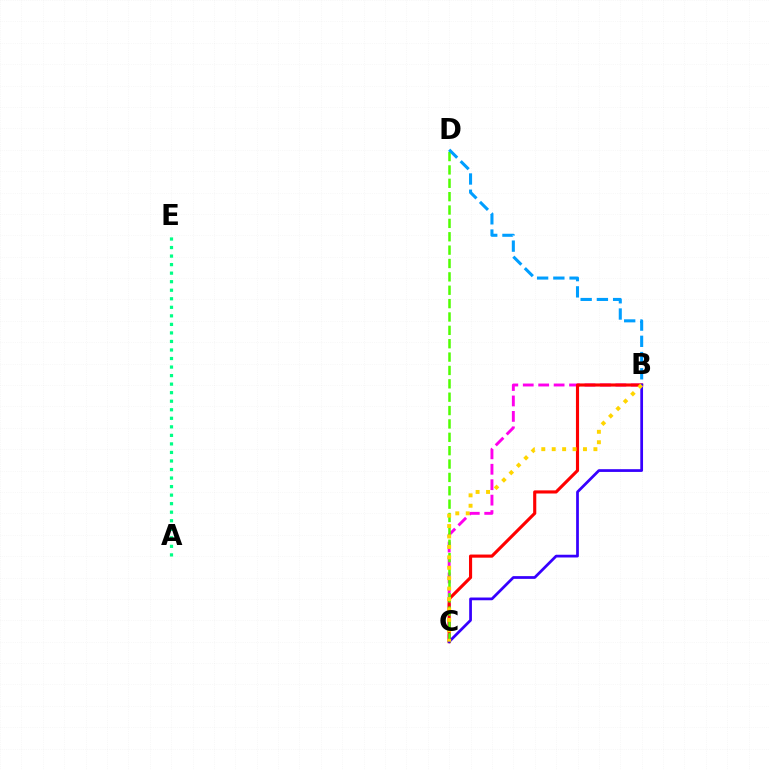{('B', 'C'): [{'color': '#ff00ed', 'line_style': 'dashed', 'thickness': 2.1}, {'color': '#ff0000', 'line_style': 'solid', 'thickness': 2.25}, {'color': '#3700ff', 'line_style': 'solid', 'thickness': 1.97}, {'color': '#ffd500', 'line_style': 'dotted', 'thickness': 2.83}], ('A', 'E'): [{'color': '#00ff86', 'line_style': 'dotted', 'thickness': 2.32}], ('C', 'D'): [{'color': '#4fff00', 'line_style': 'dashed', 'thickness': 1.82}], ('B', 'D'): [{'color': '#009eff', 'line_style': 'dashed', 'thickness': 2.2}]}